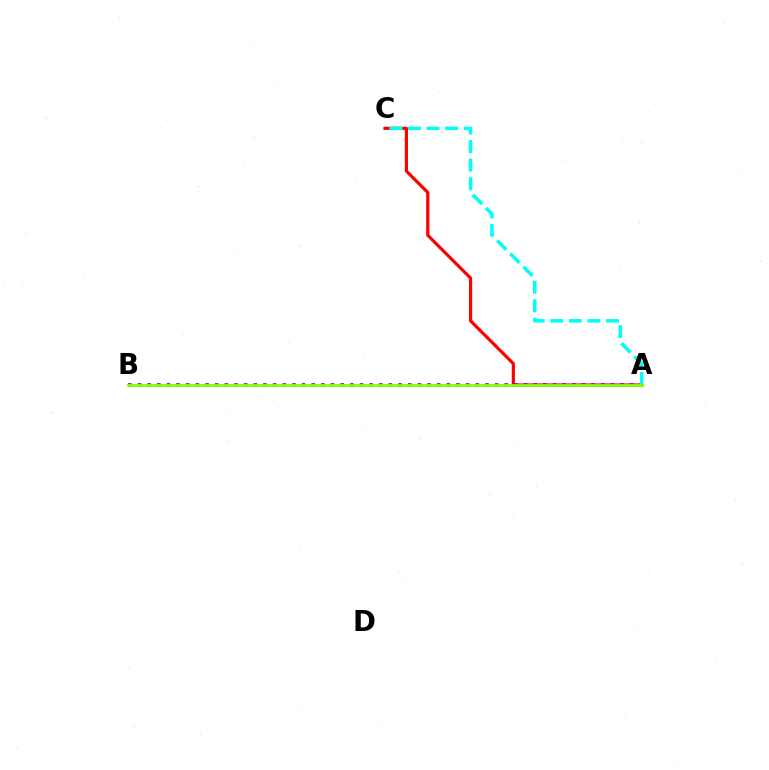{('A', 'C'): [{'color': '#ff0000', 'line_style': 'solid', 'thickness': 2.29}, {'color': '#00fff6', 'line_style': 'dashed', 'thickness': 2.52}], ('A', 'B'): [{'color': '#7200ff', 'line_style': 'dotted', 'thickness': 2.62}, {'color': '#84ff00', 'line_style': 'solid', 'thickness': 2.03}]}